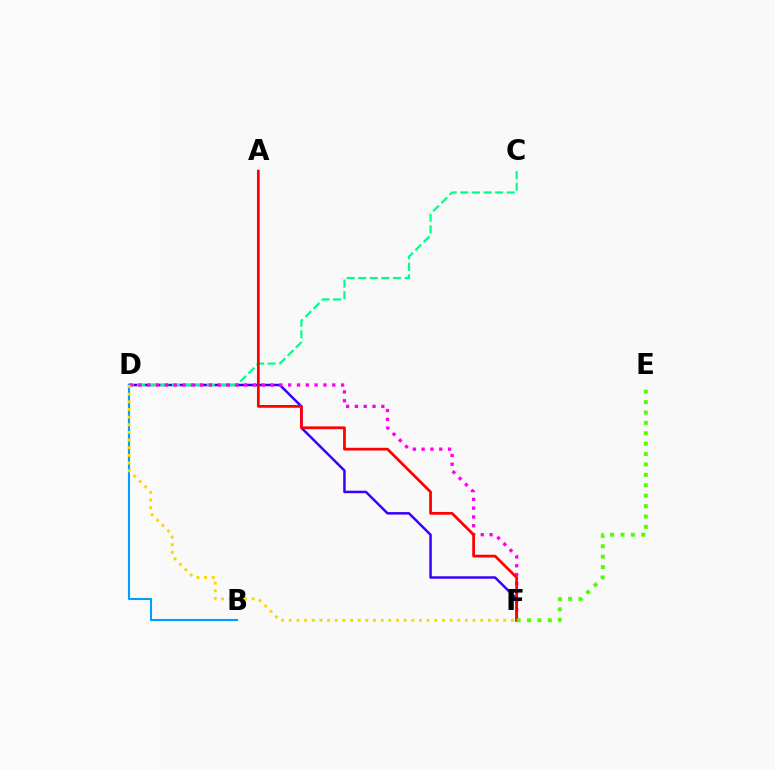{('D', 'F'): [{'color': '#3700ff', 'line_style': 'solid', 'thickness': 1.79}, {'color': '#ff00ed', 'line_style': 'dotted', 'thickness': 2.39}, {'color': '#ffd500', 'line_style': 'dotted', 'thickness': 2.08}], ('C', 'D'): [{'color': '#00ff86', 'line_style': 'dashed', 'thickness': 1.58}], ('A', 'F'): [{'color': '#ff0000', 'line_style': 'solid', 'thickness': 1.98}], ('B', 'D'): [{'color': '#009eff', 'line_style': 'solid', 'thickness': 1.51}], ('E', 'F'): [{'color': '#4fff00', 'line_style': 'dotted', 'thickness': 2.83}]}